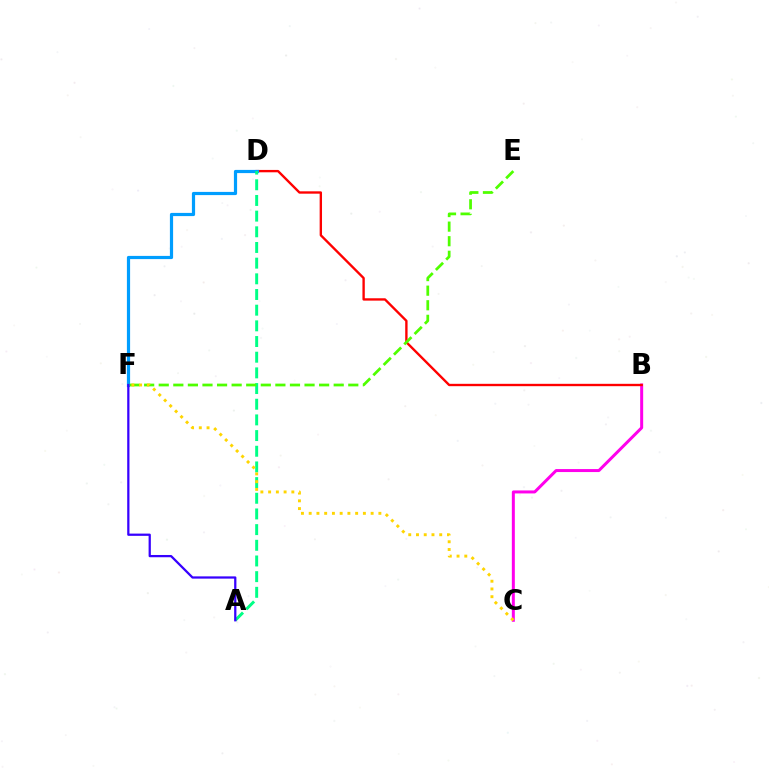{('B', 'C'): [{'color': '#ff00ed', 'line_style': 'solid', 'thickness': 2.16}], ('B', 'D'): [{'color': '#ff0000', 'line_style': 'solid', 'thickness': 1.7}], ('D', 'F'): [{'color': '#009eff', 'line_style': 'solid', 'thickness': 2.3}], ('A', 'D'): [{'color': '#00ff86', 'line_style': 'dashed', 'thickness': 2.13}], ('E', 'F'): [{'color': '#4fff00', 'line_style': 'dashed', 'thickness': 1.98}], ('C', 'F'): [{'color': '#ffd500', 'line_style': 'dotted', 'thickness': 2.1}], ('A', 'F'): [{'color': '#3700ff', 'line_style': 'solid', 'thickness': 1.62}]}